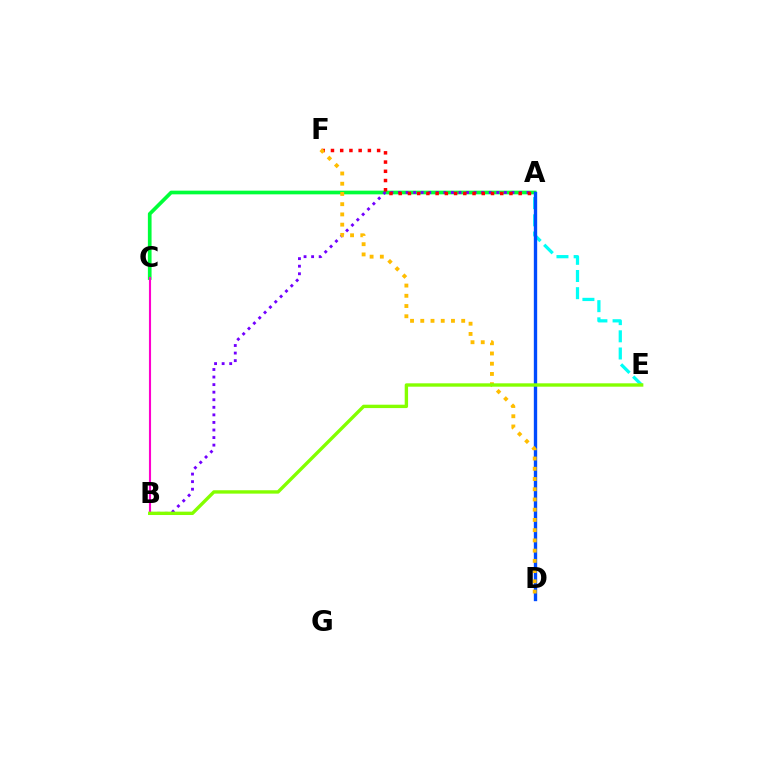{('A', 'E'): [{'color': '#00fff6', 'line_style': 'dashed', 'thickness': 2.33}], ('A', 'C'): [{'color': '#00ff39', 'line_style': 'solid', 'thickness': 2.66}], ('A', 'B'): [{'color': '#7200ff', 'line_style': 'dotted', 'thickness': 2.05}], ('A', 'F'): [{'color': '#ff0000', 'line_style': 'dotted', 'thickness': 2.51}], ('A', 'D'): [{'color': '#004bff', 'line_style': 'solid', 'thickness': 2.41}], ('D', 'F'): [{'color': '#ffbd00', 'line_style': 'dotted', 'thickness': 2.78}], ('B', 'C'): [{'color': '#ff00cf', 'line_style': 'solid', 'thickness': 1.52}], ('B', 'E'): [{'color': '#84ff00', 'line_style': 'solid', 'thickness': 2.43}]}